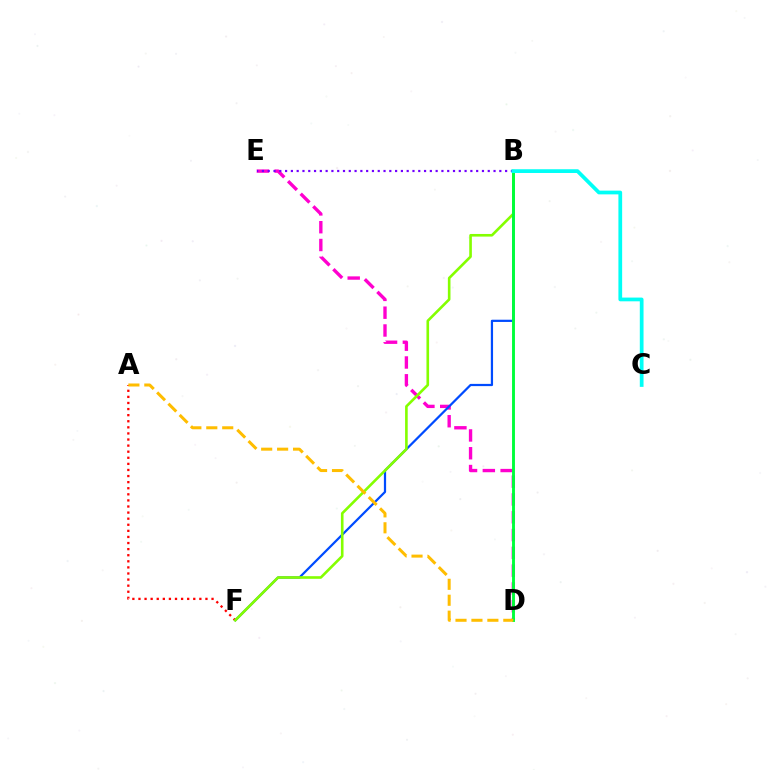{('A', 'F'): [{'color': '#ff0000', 'line_style': 'dotted', 'thickness': 1.65}], ('D', 'E'): [{'color': '#ff00cf', 'line_style': 'dashed', 'thickness': 2.42}], ('B', 'F'): [{'color': '#004bff', 'line_style': 'solid', 'thickness': 1.6}, {'color': '#84ff00', 'line_style': 'solid', 'thickness': 1.89}], ('B', 'E'): [{'color': '#7200ff', 'line_style': 'dotted', 'thickness': 1.57}], ('B', 'D'): [{'color': '#00ff39', 'line_style': 'solid', 'thickness': 2.09}], ('B', 'C'): [{'color': '#00fff6', 'line_style': 'solid', 'thickness': 2.69}], ('A', 'D'): [{'color': '#ffbd00', 'line_style': 'dashed', 'thickness': 2.16}]}